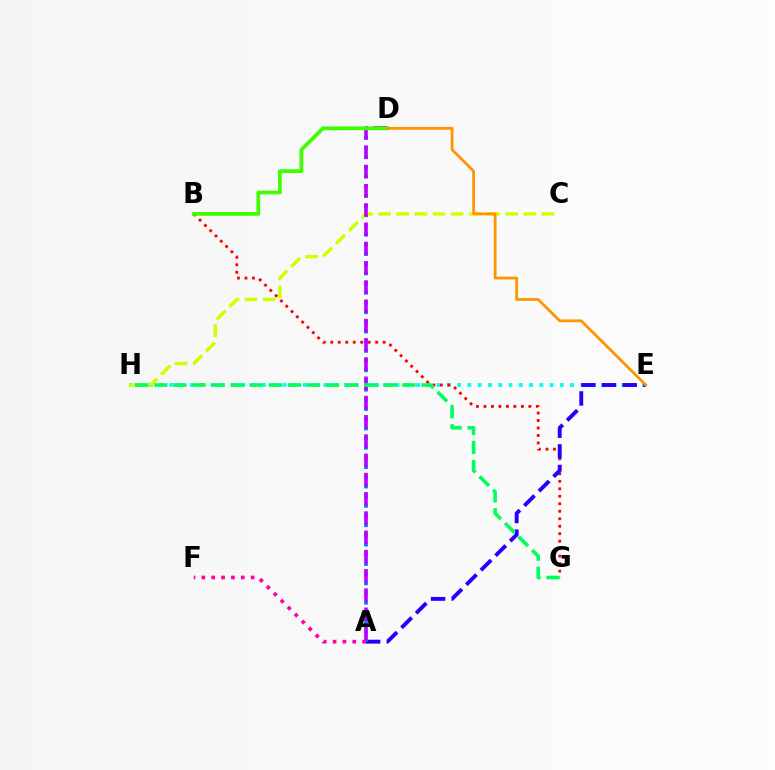{('E', 'H'): [{'color': '#00fff6', 'line_style': 'dotted', 'thickness': 2.79}], ('B', 'G'): [{'color': '#ff0000', 'line_style': 'dotted', 'thickness': 2.03}], ('A', 'E'): [{'color': '#2500ff', 'line_style': 'dashed', 'thickness': 2.8}], ('A', 'D'): [{'color': '#0074ff', 'line_style': 'dotted', 'thickness': 2.63}, {'color': '#b900ff', 'line_style': 'dashed', 'thickness': 2.62}], ('C', 'H'): [{'color': '#d1ff00', 'line_style': 'dashed', 'thickness': 2.47}], ('G', 'H'): [{'color': '#00ff5c', 'line_style': 'dashed', 'thickness': 2.59}], ('A', 'F'): [{'color': '#ff00ac', 'line_style': 'dotted', 'thickness': 2.68}], ('B', 'D'): [{'color': '#3dff00', 'line_style': 'solid', 'thickness': 2.71}], ('D', 'E'): [{'color': '#ff9400', 'line_style': 'solid', 'thickness': 2.0}]}